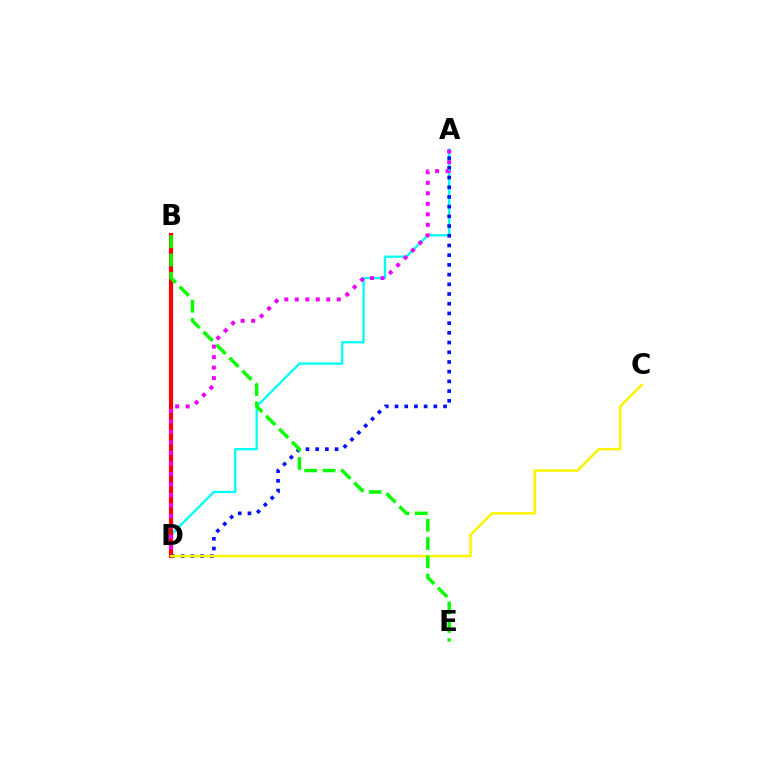{('A', 'D'): [{'color': '#00fff6', 'line_style': 'solid', 'thickness': 1.65}, {'color': '#0010ff', 'line_style': 'dotted', 'thickness': 2.64}, {'color': '#ee00ff', 'line_style': 'dotted', 'thickness': 2.85}], ('B', 'D'): [{'color': '#ff0000', 'line_style': 'solid', 'thickness': 3.0}], ('C', 'D'): [{'color': '#fcf500', 'line_style': 'solid', 'thickness': 1.81}], ('B', 'E'): [{'color': '#08ff00', 'line_style': 'dashed', 'thickness': 2.49}]}